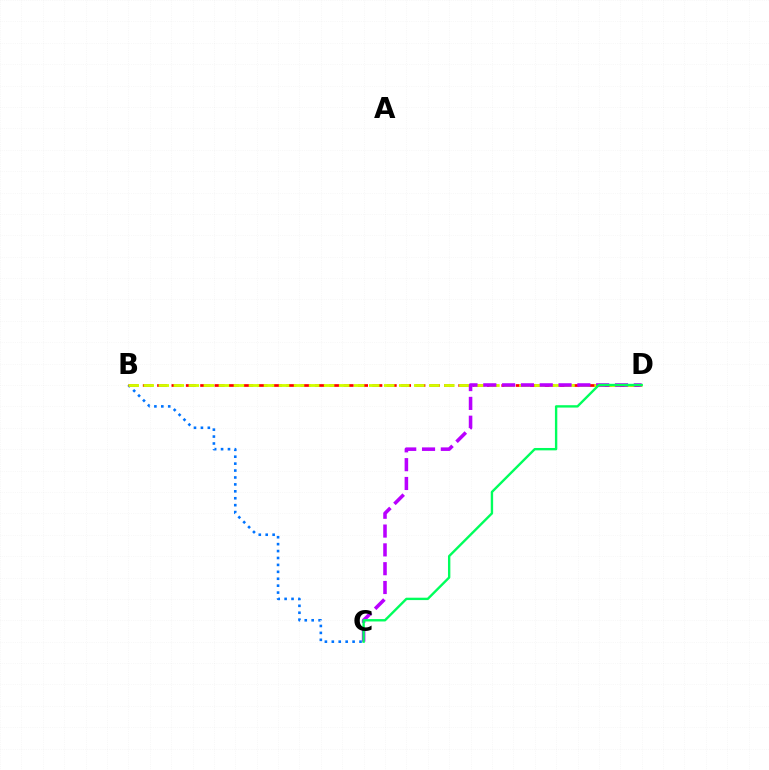{('B', 'C'): [{'color': '#0074ff', 'line_style': 'dotted', 'thickness': 1.88}], ('B', 'D'): [{'color': '#ff0000', 'line_style': 'dashed', 'thickness': 1.95}, {'color': '#d1ff00', 'line_style': 'dashed', 'thickness': 2.04}], ('C', 'D'): [{'color': '#b900ff', 'line_style': 'dashed', 'thickness': 2.56}, {'color': '#00ff5c', 'line_style': 'solid', 'thickness': 1.71}]}